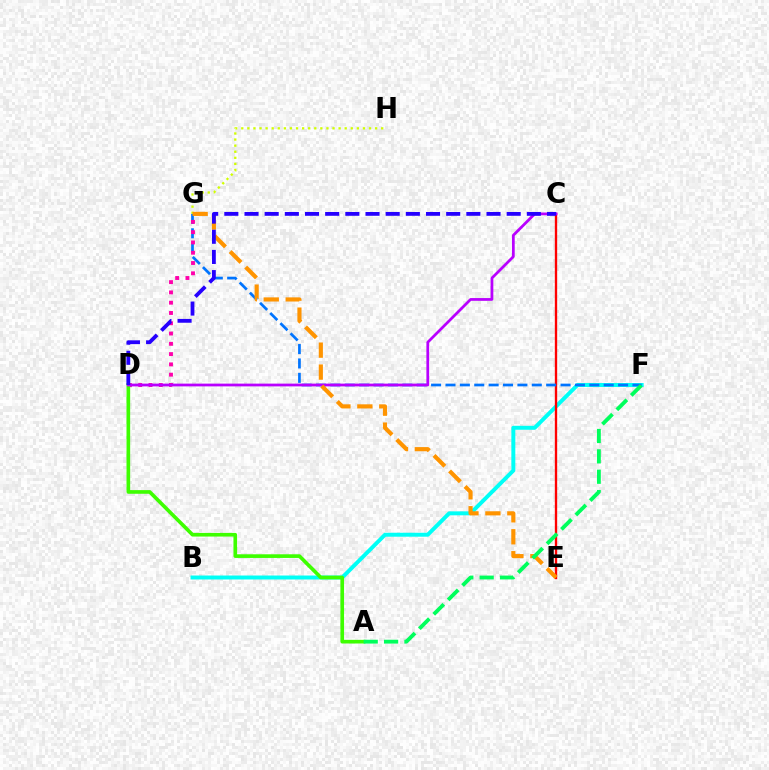{('B', 'F'): [{'color': '#00fff6', 'line_style': 'solid', 'thickness': 2.85}], ('C', 'E'): [{'color': '#ff0000', 'line_style': 'solid', 'thickness': 1.69}], ('F', 'G'): [{'color': '#0074ff', 'line_style': 'dashed', 'thickness': 1.95}], ('D', 'G'): [{'color': '#ff00ac', 'line_style': 'dotted', 'thickness': 2.79}], ('G', 'H'): [{'color': '#d1ff00', 'line_style': 'dotted', 'thickness': 1.65}], ('A', 'D'): [{'color': '#3dff00', 'line_style': 'solid', 'thickness': 2.63}], ('C', 'D'): [{'color': '#b900ff', 'line_style': 'solid', 'thickness': 1.98}, {'color': '#2500ff', 'line_style': 'dashed', 'thickness': 2.74}], ('E', 'G'): [{'color': '#ff9400', 'line_style': 'dashed', 'thickness': 2.98}], ('A', 'F'): [{'color': '#00ff5c', 'line_style': 'dashed', 'thickness': 2.77}]}